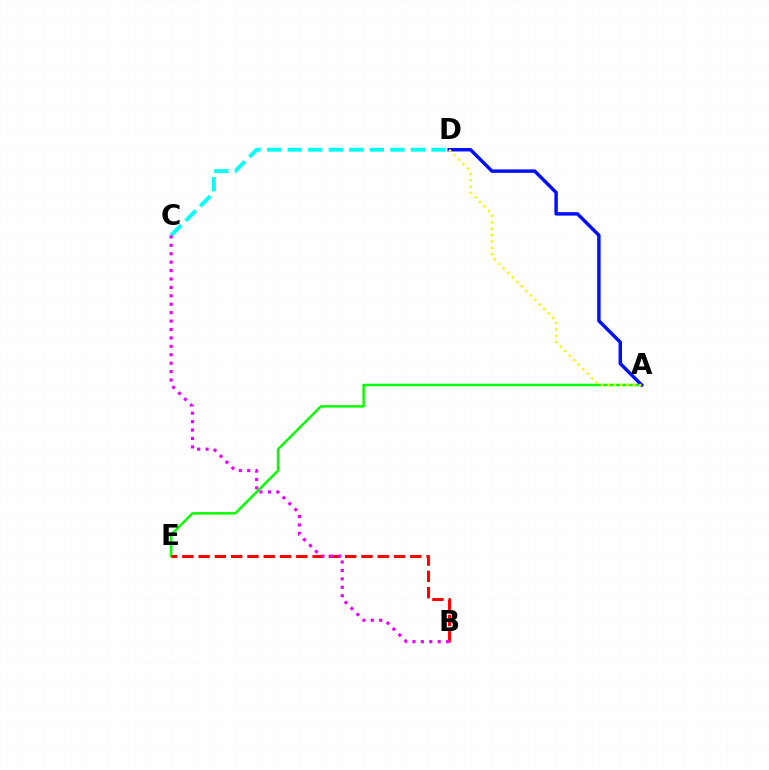{('A', 'E'): [{'color': '#08ff00', 'line_style': 'solid', 'thickness': 1.79}], ('A', 'D'): [{'color': '#0010ff', 'line_style': 'solid', 'thickness': 2.49}, {'color': '#fcf500', 'line_style': 'dotted', 'thickness': 1.73}], ('C', 'D'): [{'color': '#00fff6', 'line_style': 'dashed', 'thickness': 2.79}], ('B', 'E'): [{'color': '#ff0000', 'line_style': 'dashed', 'thickness': 2.21}], ('B', 'C'): [{'color': '#ee00ff', 'line_style': 'dotted', 'thickness': 2.29}]}